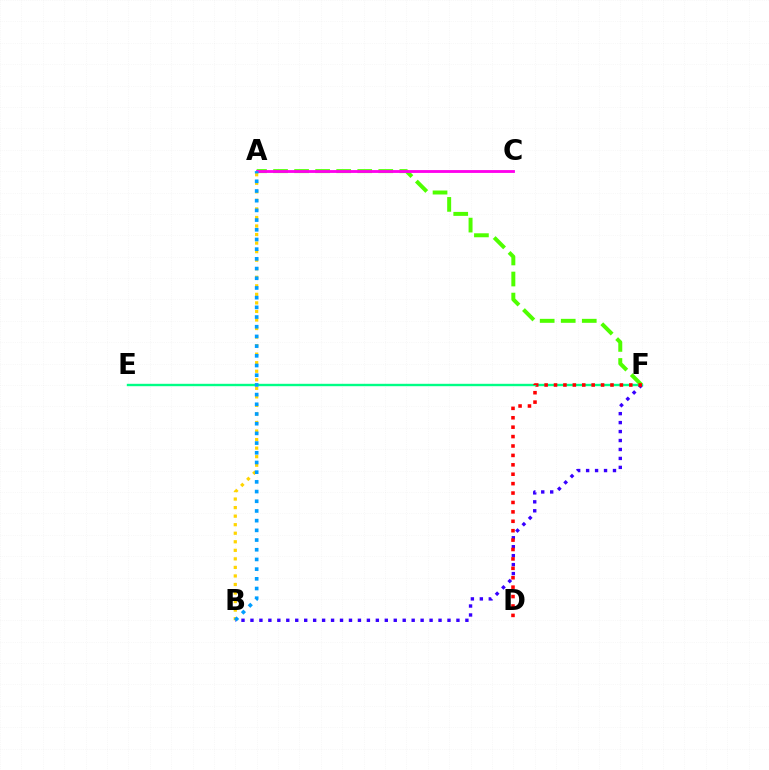{('E', 'F'): [{'color': '#00ff86', 'line_style': 'solid', 'thickness': 1.72}], ('A', 'F'): [{'color': '#4fff00', 'line_style': 'dashed', 'thickness': 2.86}], ('A', 'C'): [{'color': '#ff00ed', 'line_style': 'solid', 'thickness': 2.04}], ('A', 'B'): [{'color': '#ffd500', 'line_style': 'dotted', 'thickness': 2.32}, {'color': '#009eff', 'line_style': 'dotted', 'thickness': 2.63}], ('B', 'F'): [{'color': '#3700ff', 'line_style': 'dotted', 'thickness': 2.43}], ('D', 'F'): [{'color': '#ff0000', 'line_style': 'dotted', 'thickness': 2.56}]}